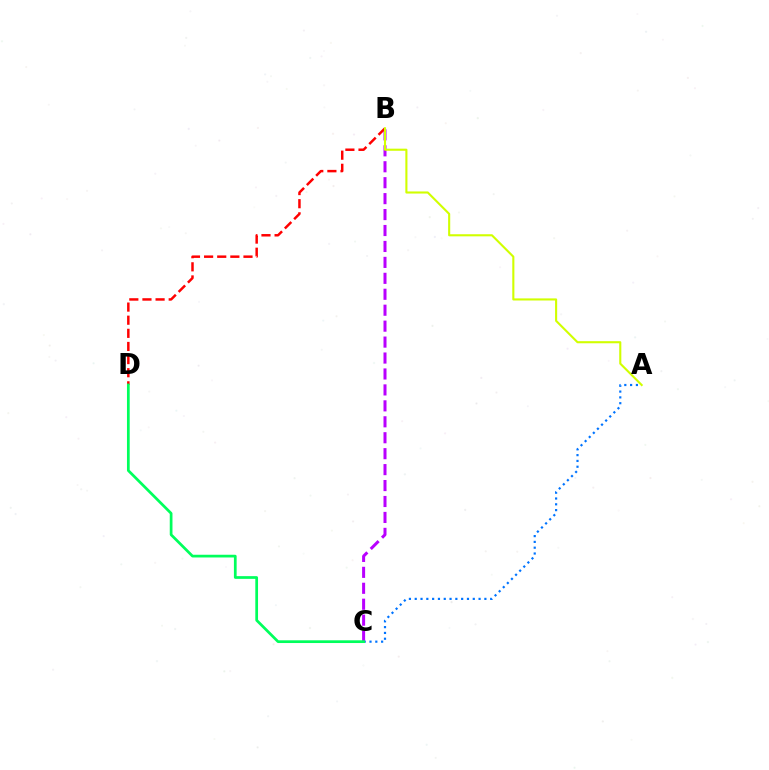{('A', 'C'): [{'color': '#0074ff', 'line_style': 'dotted', 'thickness': 1.58}], ('B', 'C'): [{'color': '#b900ff', 'line_style': 'dashed', 'thickness': 2.17}], ('B', 'D'): [{'color': '#ff0000', 'line_style': 'dashed', 'thickness': 1.78}], ('C', 'D'): [{'color': '#00ff5c', 'line_style': 'solid', 'thickness': 1.96}], ('A', 'B'): [{'color': '#d1ff00', 'line_style': 'solid', 'thickness': 1.51}]}